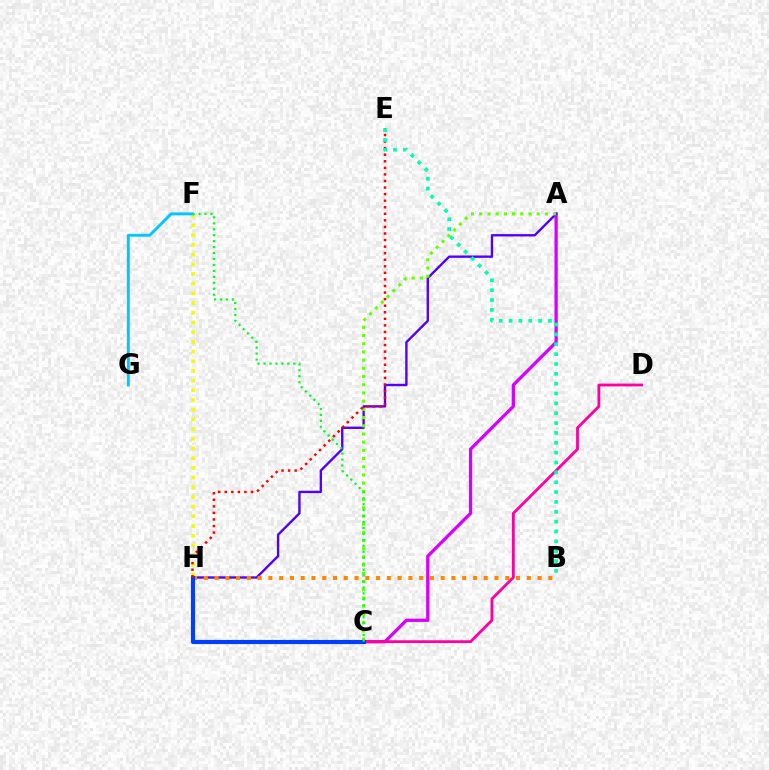{('A', 'C'): [{'color': '#d600ff', 'line_style': 'solid', 'thickness': 2.36}, {'color': '#66ff00', 'line_style': 'dotted', 'thickness': 2.23}], ('A', 'H'): [{'color': '#4f00ff', 'line_style': 'solid', 'thickness': 1.7}], ('B', 'H'): [{'color': '#ff8800', 'line_style': 'dotted', 'thickness': 2.93}], ('F', 'H'): [{'color': '#eeff00', 'line_style': 'dotted', 'thickness': 2.63}], ('C', 'D'): [{'color': '#ff00a0', 'line_style': 'solid', 'thickness': 2.03}], ('F', 'G'): [{'color': '#00c7ff', 'line_style': 'solid', 'thickness': 2.1}], ('C', 'H'): [{'color': '#003fff', 'line_style': 'solid', 'thickness': 2.99}], ('E', 'H'): [{'color': '#ff0000', 'line_style': 'dotted', 'thickness': 1.78}], ('B', 'E'): [{'color': '#00ffaf', 'line_style': 'dotted', 'thickness': 2.68}], ('C', 'F'): [{'color': '#00ff27', 'line_style': 'dotted', 'thickness': 1.62}]}